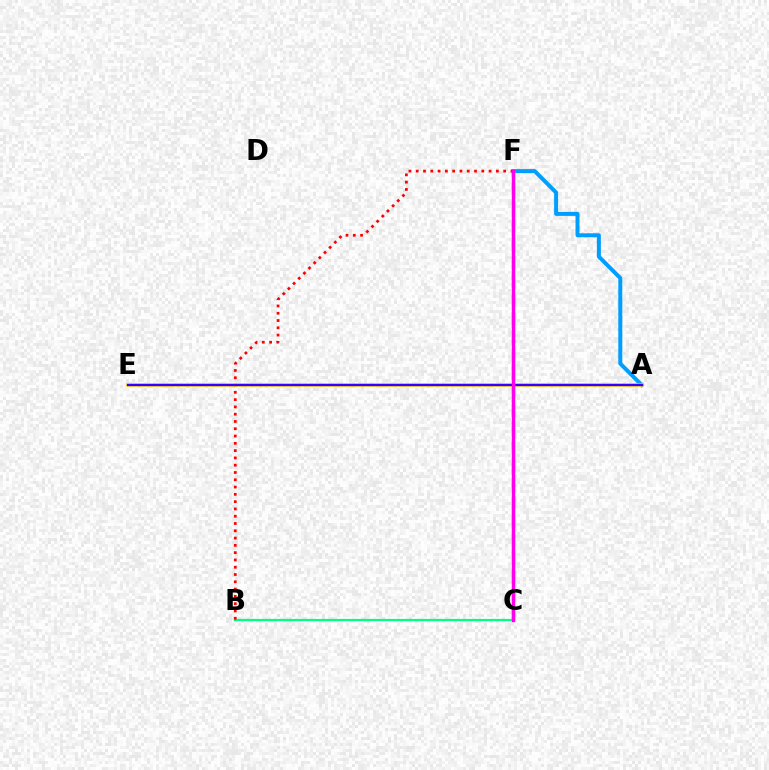{('A', 'F'): [{'color': '#009eff', 'line_style': 'solid', 'thickness': 2.87}], ('B', 'C'): [{'color': '#00ff86', 'line_style': 'solid', 'thickness': 1.59}], ('B', 'F'): [{'color': '#ff0000', 'line_style': 'dotted', 'thickness': 1.98}], ('A', 'E'): [{'color': '#ffd500', 'line_style': 'solid', 'thickness': 2.56}, {'color': '#3700ff', 'line_style': 'solid', 'thickness': 1.63}], ('C', 'F'): [{'color': '#4fff00', 'line_style': 'dashed', 'thickness': 2.51}, {'color': '#ff00ed', 'line_style': 'solid', 'thickness': 2.44}]}